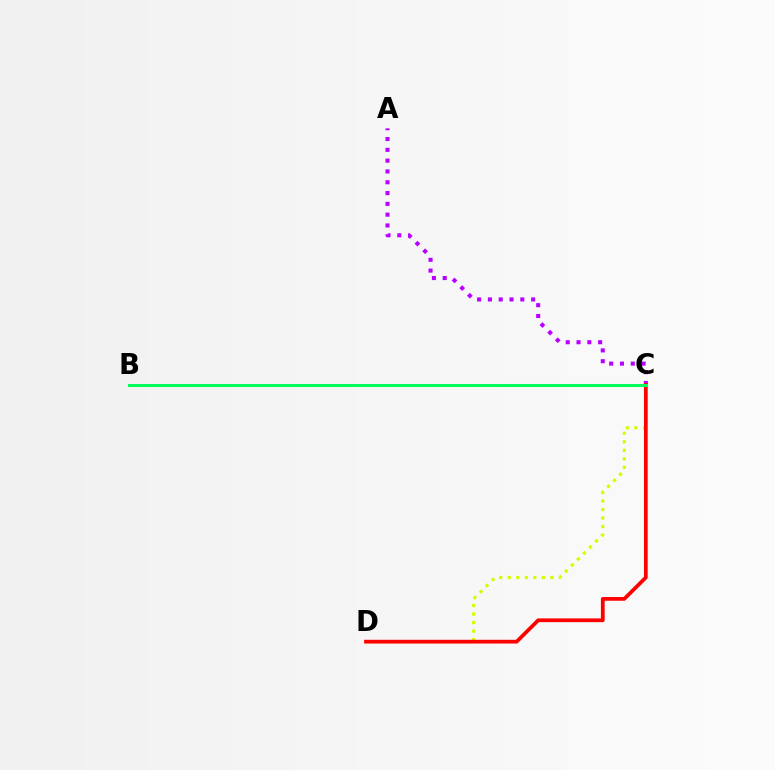{('B', 'C'): [{'color': '#0074ff', 'line_style': 'dashed', 'thickness': 1.93}, {'color': '#00ff5c', 'line_style': 'solid', 'thickness': 2.18}], ('A', 'C'): [{'color': '#b900ff', 'line_style': 'dotted', 'thickness': 2.94}], ('C', 'D'): [{'color': '#d1ff00', 'line_style': 'dotted', 'thickness': 2.32}, {'color': '#ff0000', 'line_style': 'solid', 'thickness': 2.69}]}